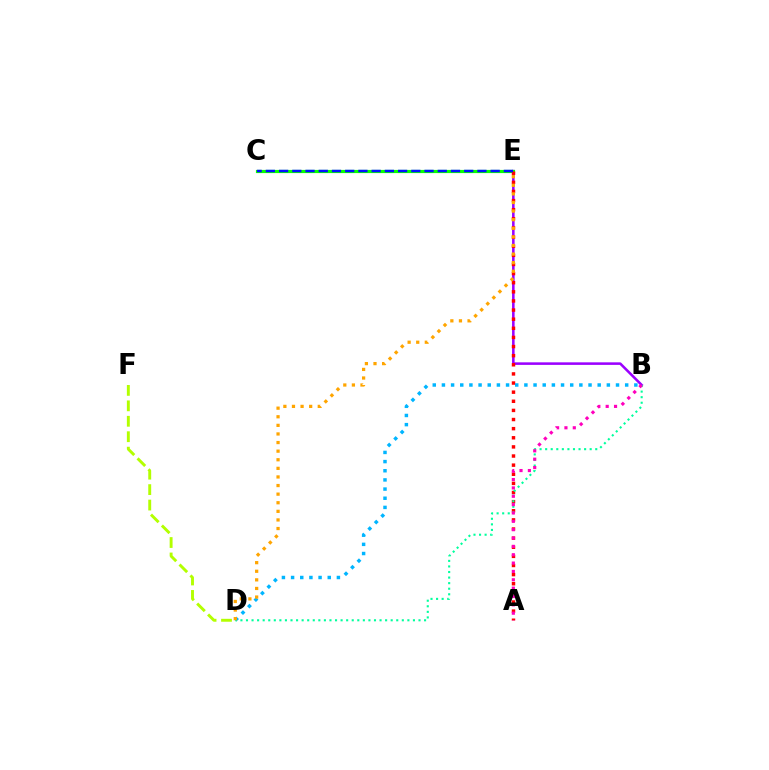{('B', 'E'): [{'color': '#9b00ff', 'line_style': 'solid', 'thickness': 1.84}], ('C', 'E'): [{'color': '#08ff00', 'line_style': 'solid', 'thickness': 2.28}, {'color': '#0010ff', 'line_style': 'dashed', 'thickness': 1.8}], ('A', 'E'): [{'color': '#ff0000', 'line_style': 'dotted', 'thickness': 2.48}], ('B', 'D'): [{'color': '#00b5ff', 'line_style': 'dotted', 'thickness': 2.49}, {'color': '#00ff9d', 'line_style': 'dotted', 'thickness': 1.51}], ('D', 'F'): [{'color': '#b3ff00', 'line_style': 'dashed', 'thickness': 2.1}], ('A', 'B'): [{'color': '#ff00bd', 'line_style': 'dotted', 'thickness': 2.27}], ('D', 'E'): [{'color': '#ffa500', 'line_style': 'dotted', 'thickness': 2.34}]}